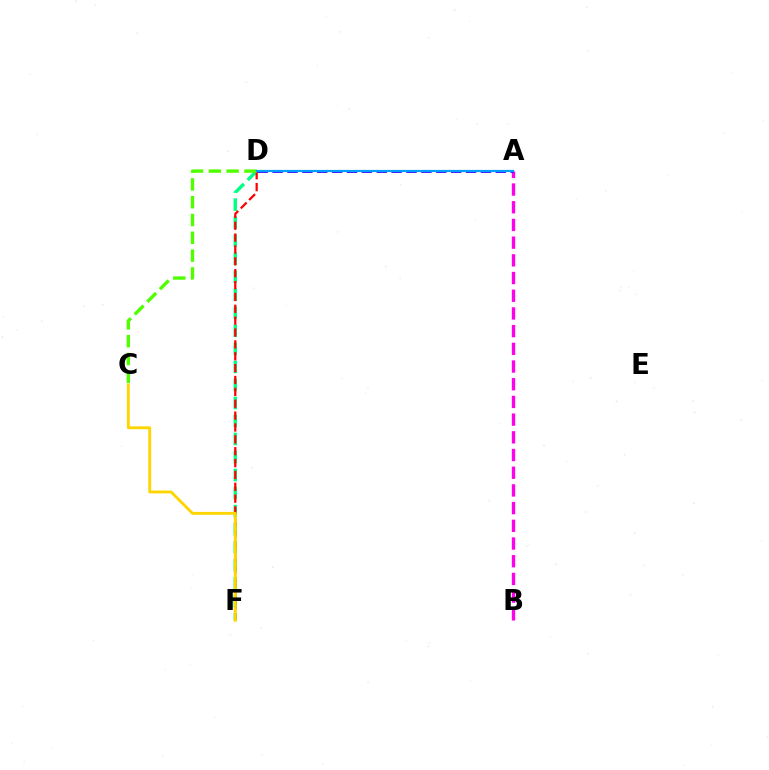{('D', 'F'): [{'color': '#00ff86', 'line_style': 'dashed', 'thickness': 2.45}, {'color': '#ff0000', 'line_style': 'dashed', 'thickness': 1.61}], ('C', 'F'): [{'color': '#ffd500', 'line_style': 'solid', 'thickness': 2.07}], ('C', 'D'): [{'color': '#4fff00', 'line_style': 'dashed', 'thickness': 2.42}], ('A', 'B'): [{'color': '#ff00ed', 'line_style': 'dashed', 'thickness': 2.4}], ('A', 'D'): [{'color': '#3700ff', 'line_style': 'dashed', 'thickness': 2.02}, {'color': '#009eff', 'line_style': 'solid', 'thickness': 1.57}]}